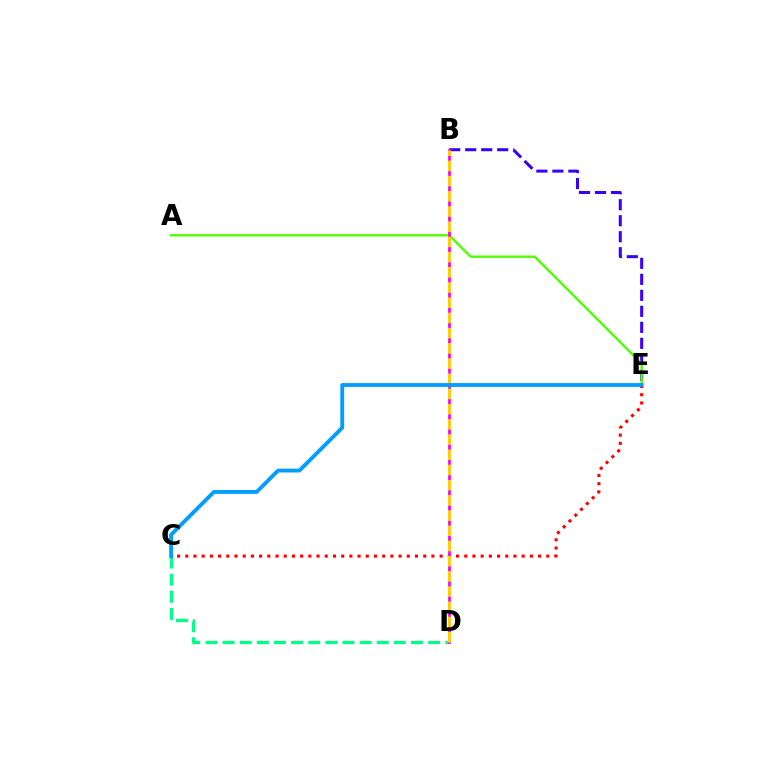{('B', 'E'): [{'color': '#3700ff', 'line_style': 'dashed', 'thickness': 2.17}], ('A', 'E'): [{'color': '#4fff00', 'line_style': 'solid', 'thickness': 1.71}], ('C', 'D'): [{'color': '#00ff86', 'line_style': 'dashed', 'thickness': 2.33}], ('C', 'E'): [{'color': '#ff0000', 'line_style': 'dotted', 'thickness': 2.23}, {'color': '#009eff', 'line_style': 'solid', 'thickness': 2.77}], ('B', 'D'): [{'color': '#ff00ed', 'line_style': 'solid', 'thickness': 1.97}, {'color': '#ffd500', 'line_style': 'dashed', 'thickness': 2.07}]}